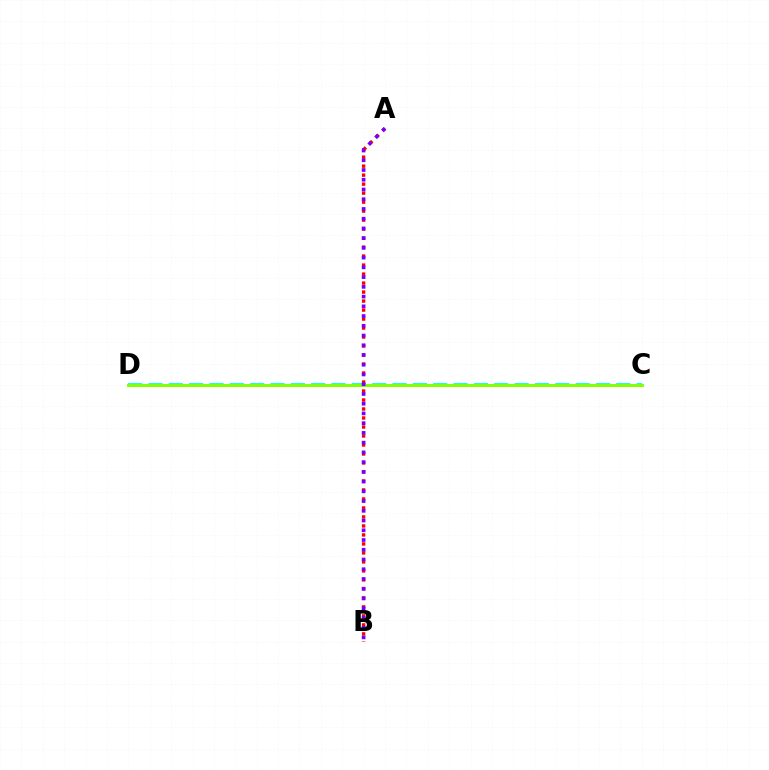{('C', 'D'): [{'color': '#00fff6', 'line_style': 'dashed', 'thickness': 2.76}, {'color': '#84ff00', 'line_style': 'solid', 'thickness': 2.12}], ('A', 'B'): [{'color': '#ff0000', 'line_style': 'dotted', 'thickness': 2.44}, {'color': '#7200ff', 'line_style': 'dotted', 'thickness': 2.65}]}